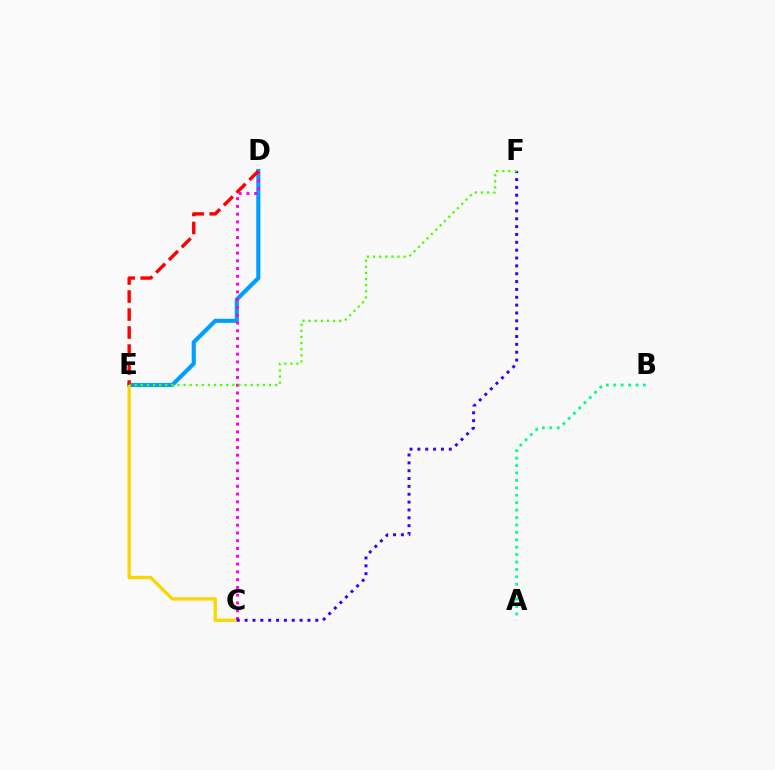{('D', 'E'): [{'color': '#009eff', 'line_style': 'solid', 'thickness': 2.97}, {'color': '#ff0000', 'line_style': 'dashed', 'thickness': 2.45}], ('C', 'E'): [{'color': '#ffd500', 'line_style': 'solid', 'thickness': 2.38}], ('C', 'D'): [{'color': '#ff00ed', 'line_style': 'dotted', 'thickness': 2.11}], ('A', 'B'): [{'color': '#00ff86', 'line_style': 'dotted', 'thickness': 2.02}], ('C', 'F'): [{'color': '#3700ff', 'line_style': 'dotted', 'thickness': 2.13}], ('E', 'F'): [{'color': '#4fff00', 'line_style': 'dotted', 'thickness': 1.66}]}